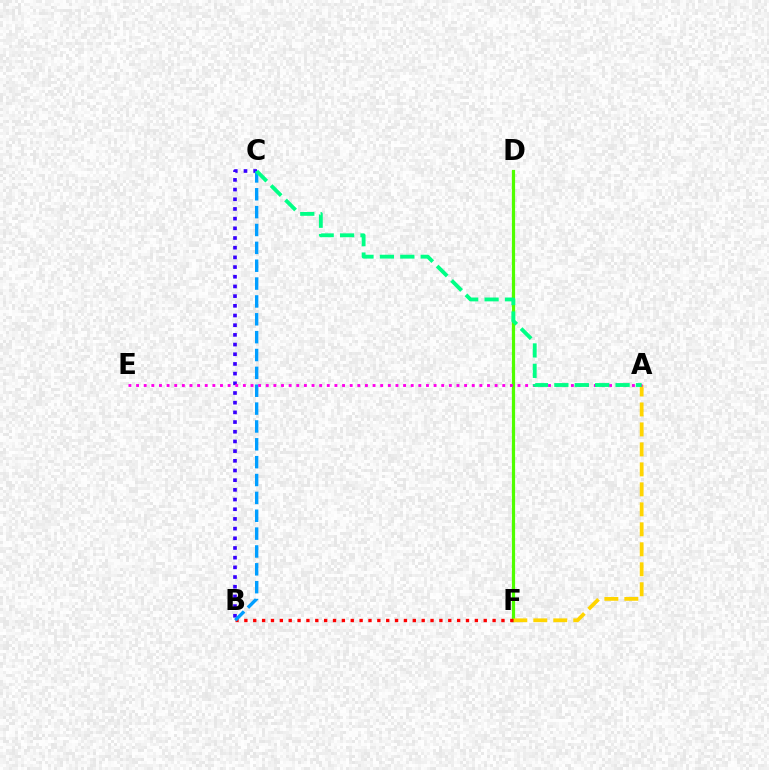{('D', 'F'): [{'color': '#4fff00', 'line_style': 'solid', 'thickness': 2.31}], ('A', 'F'): [{'color': '#ffd500', 'line_style': 'dashed', 'thickness': 2.71}], ('B', 'C'): [{'color': '#3700ff', 'line_style': 'dotted', 'thickness': 2.63}, {'color': '#009eff', 'line_style': 'dashed', 'thickness': 2.43}], ('B', 'F'): [{'color': '#ff0000', 'line_style': 'dotted', 'thickness': 2.41}], ('A', 'E'): [{'color': '#ff00ed', 'line_style': 'dotted', 'thickness': 2.07}], ('A', 'C'): [{'color': '#00ff86', 'line_style': 'dashed', 'thickness': 2.77}]}